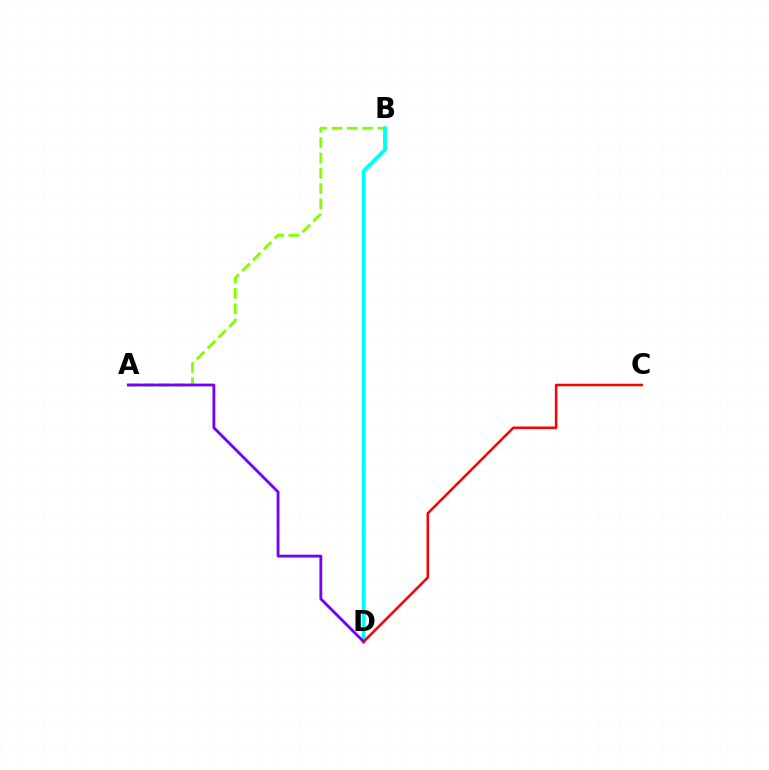{('A', 'B'): [{'color': '#84ff00', 'line_style': 'dashed', 'thickness': 2.08}], ('B', 'D'): [{'color': '#00fff6', 'line_style': 'solid', 'thickness': 2.82}], ('A', 'D'): [{'color': '#7200ff', 'line_style': 'solid', 'thickness': 2.03}], ('C', 'D'): [{'color': '#ff0000', 'line_style': 'solid', 'thickness': 1.84}]}